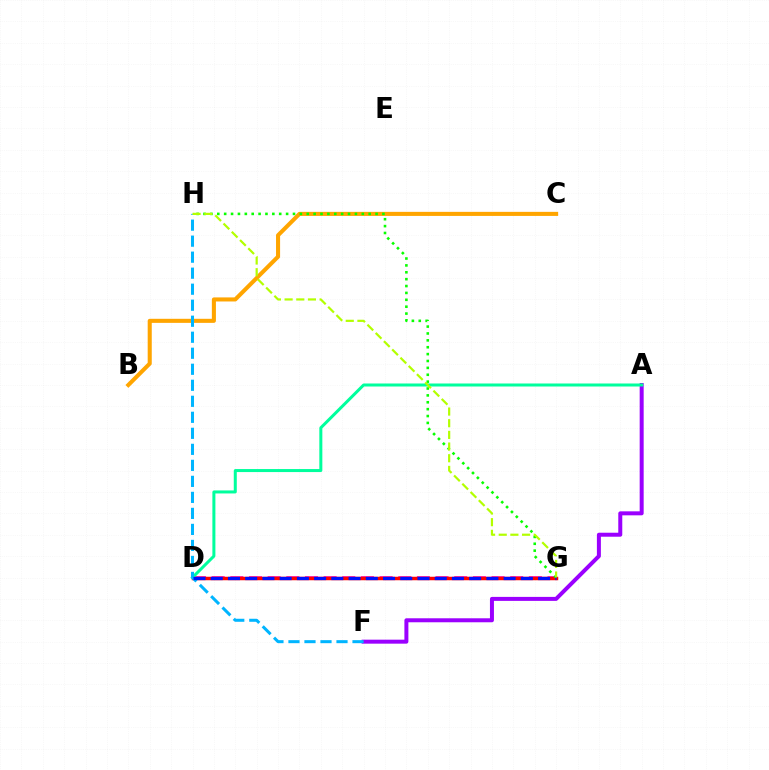{('B', 'C'): [{'color': '#ffa500', 'line_style': 'solid', 'thickness': 2.93}], ('D', 'G'): [{'color': '#ff00bd', 'line_style': 'dashed', 'thickness': 2.53}, {'color': '#ff0000', 'line_style': 'solid', 'thickness': 2.51}, {'color': '#0010ff', 'line_style': 'dashed', 'thickness': 2.34}], ('A', 'F'): [{'color': '#9b00ff', 'line_style': 'solid', 'thickness': 2.87}], ('A', 'D'): [{'color': '#00ff9d', 'line_style': 'solid', 'thickness': 2.17}], ('F', 'H'): [{'color': '#00b5ff', 'line_style': 'dashed', 'thickness': 2.18}], ('G', 'H'): [{'color': '#08ff00', 'line_style': 'dotted', 'thickness': 1.87}, {'color': '#b3ff00', 'line_style': 'dashed', 'thickness': 1.59}]}